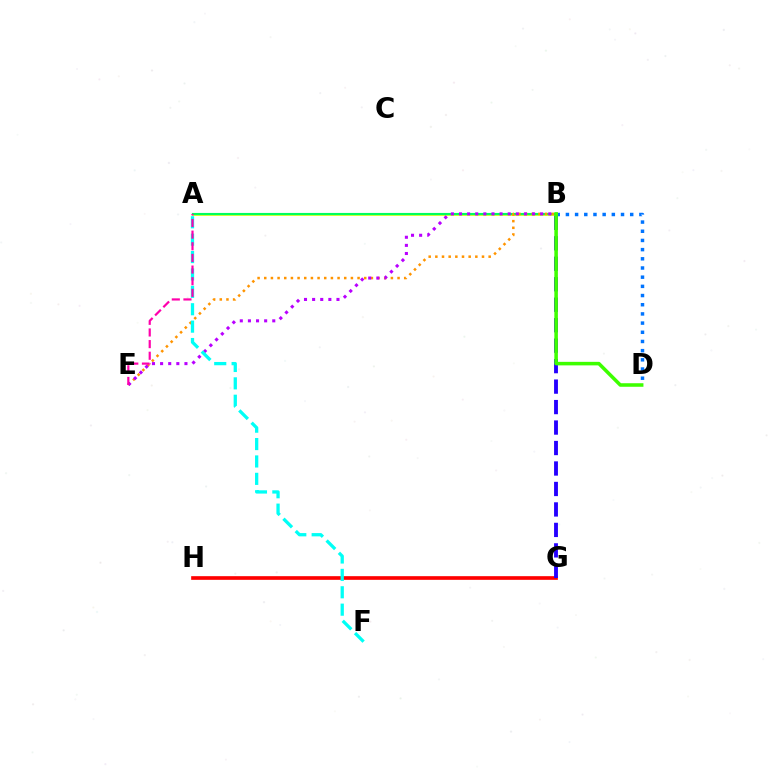{('B', 'D'): [{'color': '#0074ff', 'line_style': 'dotted', 'thickness': 2.5}, {'color': '#3dff00', 'line_style': 'solid', 'thickness': 2.55}], ('G', 'H'): [{'color': '#ff0000', 'line_style': 'solid', 'thickness': 2.64}], ('A', 'B'): [{'color': '#d1ff00', 'line_style': 'solid', 'thickness': 1.87}, {'color': '#00ff5c', 'line_style': 'solid', 'thickness': 1.54}], ('B', 'G'): [{'color': '#2500ff', 'line_style': 'dashed', 'thickness': 2.78}], ('B', 'E'): [{'color': '#ff9400', 'line_style': 'dotted', 'thickness': 1.81}, {'color': '#b900ff', 'line_style': 'dotted', 'thickness': 2.21}], ('A', 'F'): [{'color': '#00fff6', 'line_style': 'dashed', 'thickness': 2.36}], ('A', 'E'): [{'color': '#ff00ac', 'line_style': 'dashed', 'thickness': 1.58}]}